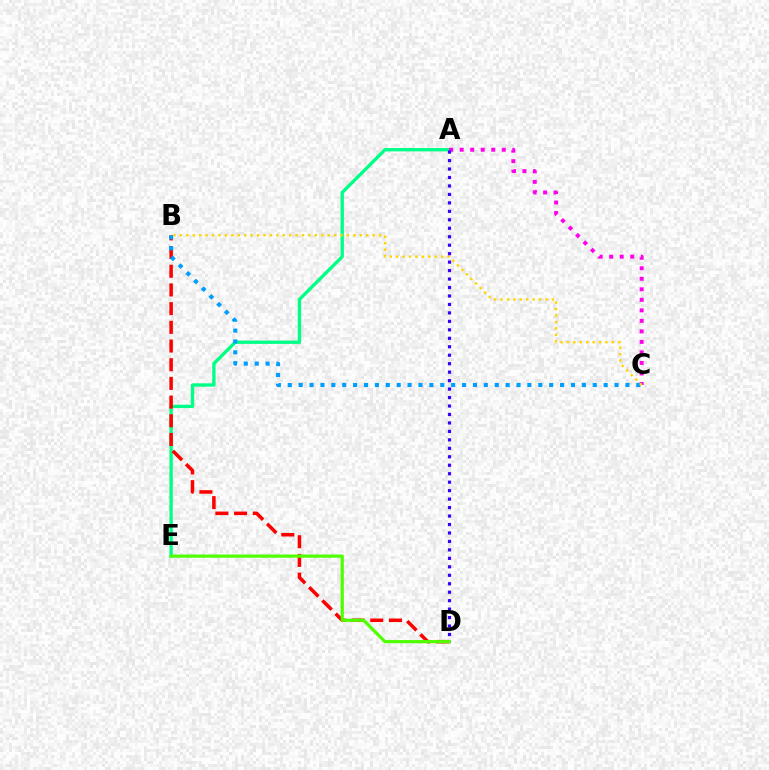{('A', 'E'): [{'color': '#00ff86', 'line_style': 'solid', 'thickness': 2.41}], ('A', 'C'): [{'color': '#ff00ed', 'line_style': 'dotted', 'thickness': 2.86}], ('B', 'D'): [{'color': '#ff0000', 'line_style': 'dashed', 'thickness': 2.54}], ('B', 'C'): [{'color': '#009eff', 'line_style': 'dotted', 'thickness': 2.96}, {'color': '#ffd500', 'line_style': 'dotted', 'thickness': 1.75}], ('A', 'D'): [{'color': '#3700ff', 'line_style': 'dotted', 'thickness': 2.3}], ('D', 'E'): [{'color': '#4fff00', 'line_style': 'solid', 'thickness': 2.32}]}